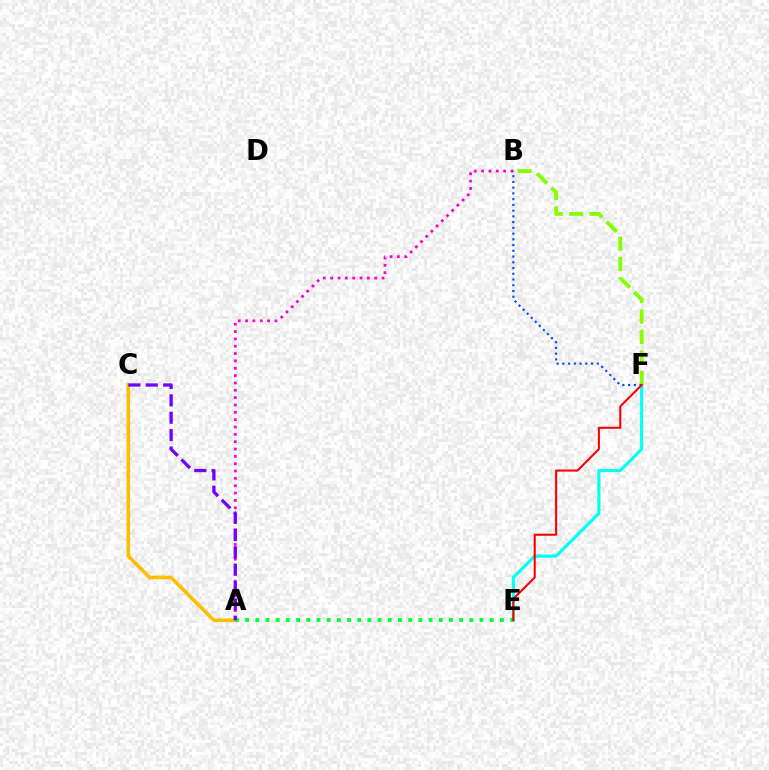{('E', 'F'): [{'color': '#00fff6', 'line_style': 'solid', 'thickness': 2.27}, {'color': '#ff0000', 'line_style': 'solid', 'thickness': 1.5}], ('B', 'F'): [{'color': '#84ff00', 'line_style': 'dashed', 'thickness': 2.78}, {'color': '#004bff', 'line_style': 'dotted', 'thickness': 1.56}], ('A', 'B'): [{'color': '#ff00cf', 'line_style': 'dotted', 'thickness': 1.99}], ('A', 'C'): [{'color': '#ffbd00', 'line_style': 'solid', 'thickness': 2.59}, {'color': '#7200ff', 'line_style': 'dashed', 'thickness': 2.36}], ('A', 'E'): [{'color': '#00ff39', 'line_style': 'dotted', 'thickness': 2.77}]}